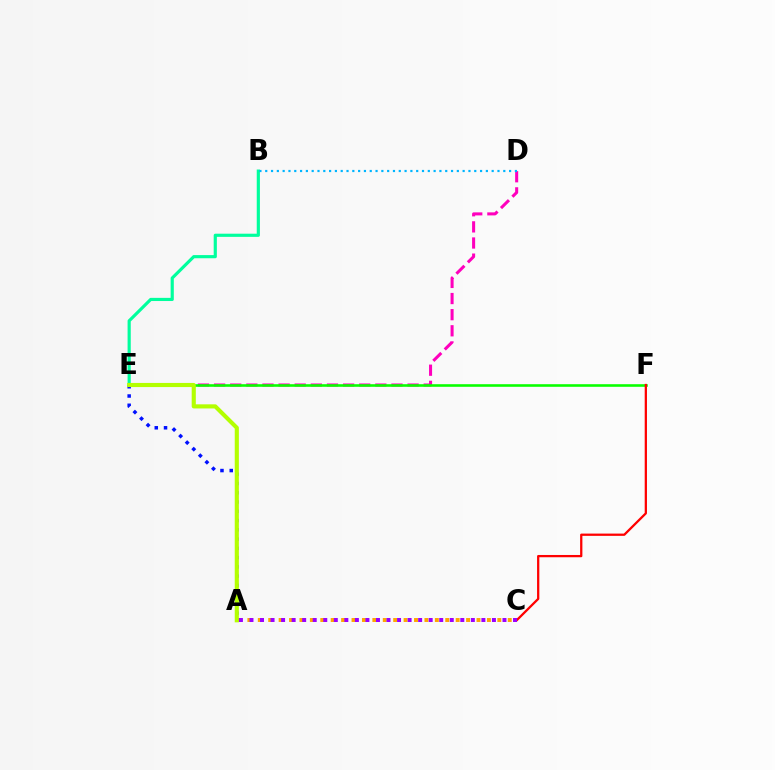{('B', 'E'): [{'color': '#00ff9d', 'line_style': 'solid', 'thickness': 2.28}], ('D', 'E'): [{'color': '#ff00bd', 'line_style': 'dashed', 'thickness': 2.19}], ('B', 'D'): [{'color': '#00b5ff', 'line_style': 'dotted', 'thickness': 1.58}], ('A', 'C'): [{'color': '#ffa500', 'line_style': 'dotted', 'thickness': 2.83}, {'color': '#9b00ff', 'line_style': 'dotted', 'thickness': 2.86}], ('A', 'E'): [{'color': '#0010ff', 'line_style': 'dotted', 'thickness': 2.52}, {'color': '#b3ff00', 'line_style': 'solid', 'thickness': 2.97}], ('E', 'F'): [{'color': '#08ff00', 'line_style': 'solid', 'thickness': 1.87}], ('C', 'F'): [{'color': '#ff0000', 'line_style': 'solid', 'thickness': 1.63}]}